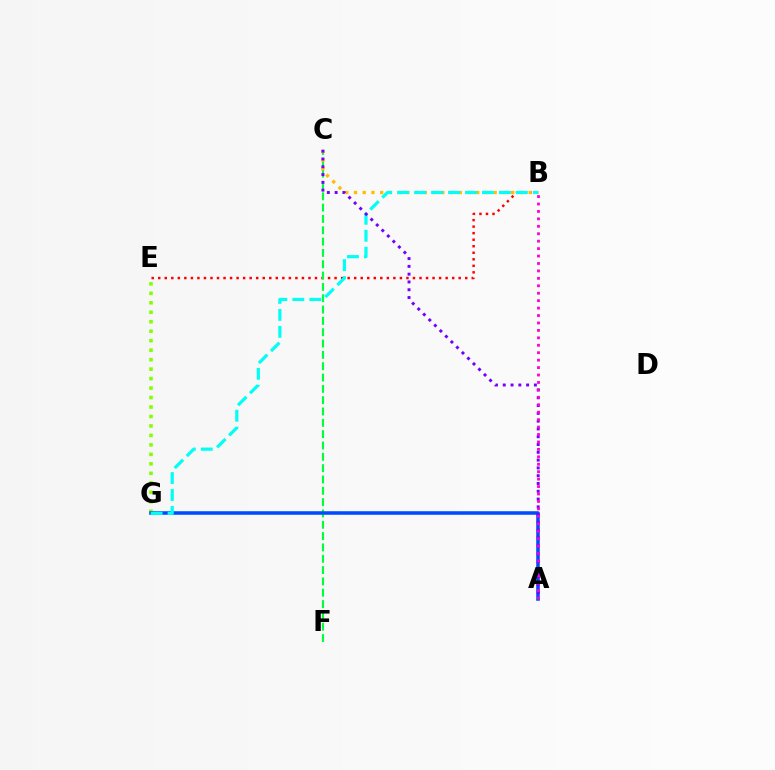{('B', 'E'): [{'color': '#ff0000', 'line_style': 'dotted', 'thickness': 1.77}], ('C', 'F'): [{'color': '#00ff39', 'line_style': 'dashed', 'thickness': 1.54}], ('E', 'G'): [{'color': '#84ff00', 'line_style': 'dotted', 'thickness': 2.57}], ('B', 'C'): [{'color': '#ffbd00', 'line_style': 'dotted', 'thickness': 2.37}], ('A', 'G'): [{'color': '#004bff', 'line_style': 'solid', 'thickness': 2.55}], ('B', 'G'): [{'color': '#00fff6', 'line_style': 'dashed', 'thickness': 2.3}], ('A', 'C'): [{'color': '#7200ff', 'line_style': 'dotted', 'thickness': 2.12}], ('A', 'B'): [{'color': '#ff00cf', 'line_style': 'dotted', 'thickness': 2.02}]}